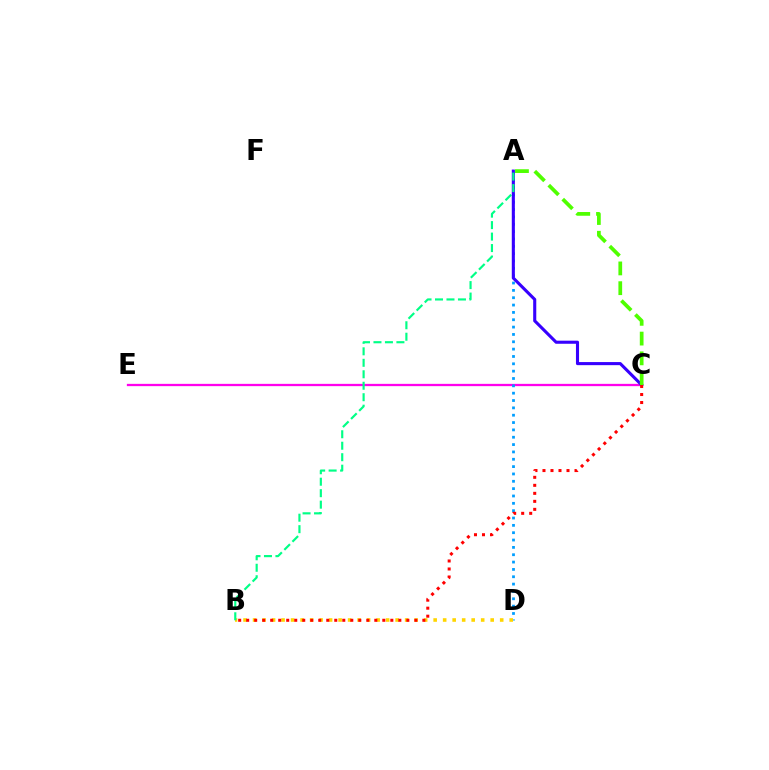{('C', 'E'): [{'color': '#ff00ed', 'line_style': 'solid', 'thickness': 1.65}], ('A', 'D'): [{'color': '#009eff', 'line_style': 'dotted', 'thickness': 2.0}], ('A', 'C'): [{'color': '#3700ff', 'line_style': 'solid', 'thickness': 2.23}, {'color': '#4fff00', 'line_style': 'dashed', 'thickness': 2.68}], ('B', 'D'): [{'color': '#ffd500', 'line_style': 'dotted', 'thickness': 2.58}], ('B', 'C'): [{'color': '#ff0000', 'line_style': 'dotted', 'thickness': 2.18}], ('A', 'B'): [{'color': '#00ff86', 'line_style': 'dashed', 'thickness': 1.56}]}